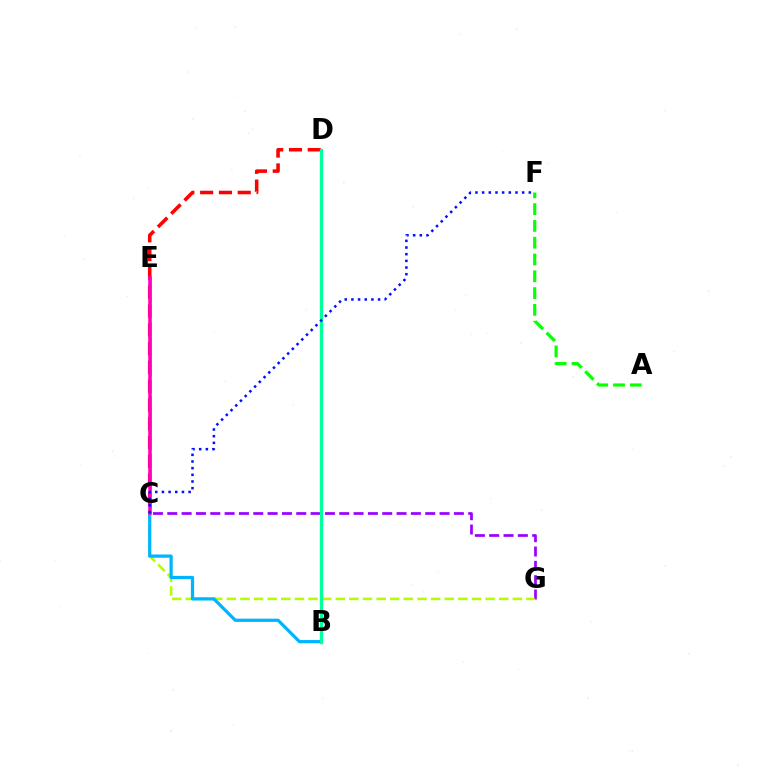{('C', 'G'): [{'color': '#9b00ff', 'line_style': 'dashed', 'thickness': 1.95}, {'color': '#b3ff00', 'line_style': 'dashed', 'thickness': 1.85}], ('C', 'D'): [{'color': '#ff0000', 'line_style': 'dashed', 'thickness': 2.55}], ('C', 'E'): [{'color': '#ffa500', 'line_style': 'dashed', 'thickness': 1.99}, {'color': '#ff00bd', 'line_style': 'solid', 'thickness': 2.55}], ('B', 'C'): [{'color': '#00b5ff', 'line_style': 'solid', 'thickness': 2.34}], ('A', 'F'): [{'color': '#08ff00', 'line_style': 'dashed', 'thickness': 2.28}], ('B', 'D'): [{'color': '#00ff9d', 'line_style': 'solid', 'thickness': 2.4}], ('C', 'F'): [{'color': '#0010ff', 'line_style': 'dotted', 'thickness': 1.81}]}